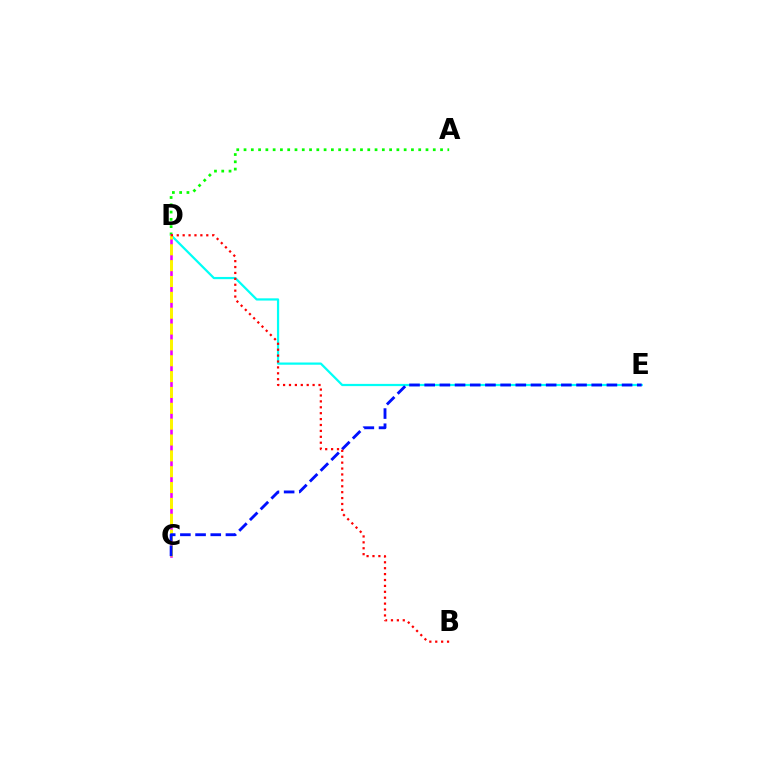{('D', 'E'): [{'color': '#00fff6', 'line_style': 'solid', 'thickness': 1.6}], ('A', 'D'): [{'color': '#08ff00', 'line_style': 'dotted', 'thickness': 1.98}], ('C', 'D'): [{'color': '#ee00ff', 'line_style': 'solid', 'thickness': 1.85}, {'color': '#fcf500', 'line_style': 'dashed', 'thickness': 2.15}], ('C', 'E'): [{'color': '#0010ff', 'line_style': 'dashed', 'thickness': 2.06}], ('B', 'D'): [{'color': '#ff0000', 'line_style': 'dotted', 'thickness': 1.6}]}